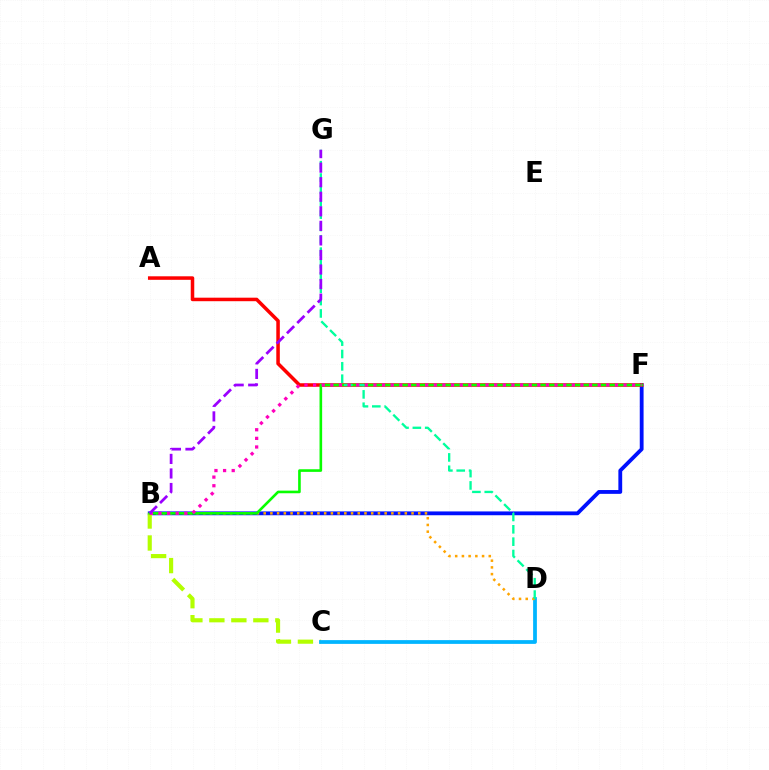{('B', 'F'): [{'color': '#0010ff', 'line_style': 'solid', 'thickness': 2.75}, {'color': '#08ff00', 'line_style': 'solid', 'thickness': 1.89}, {'color': '#ff00bd', 'line_style': 'dotted', 'thickness': 2.34}], ('B', 'C'): [{'color': '#b3ff00', 'line_style': 'dashed', 'thickness': 2.99}], ('C', 'D'): [{'color': '#00b5ff', 'line_style': 'solid', 'thickness': 2.71}], ('A', 'F'): [{'color': '#ff0000', 'line_style': 'solid', 'thickness': 2.53}], ('B', 'D'): [{'color': '#ffa500', 'line_style': 'dotted', 'thickness': 1.83}], ('D', 'G'): [{'color': '#00ff9d', 'line_style': 'dashed', 'thickness': 1.68}], ('B', 'G'): [{'color': '#9b00ff', 'line_style': 'dashed', 'thickness': 1.98}]}